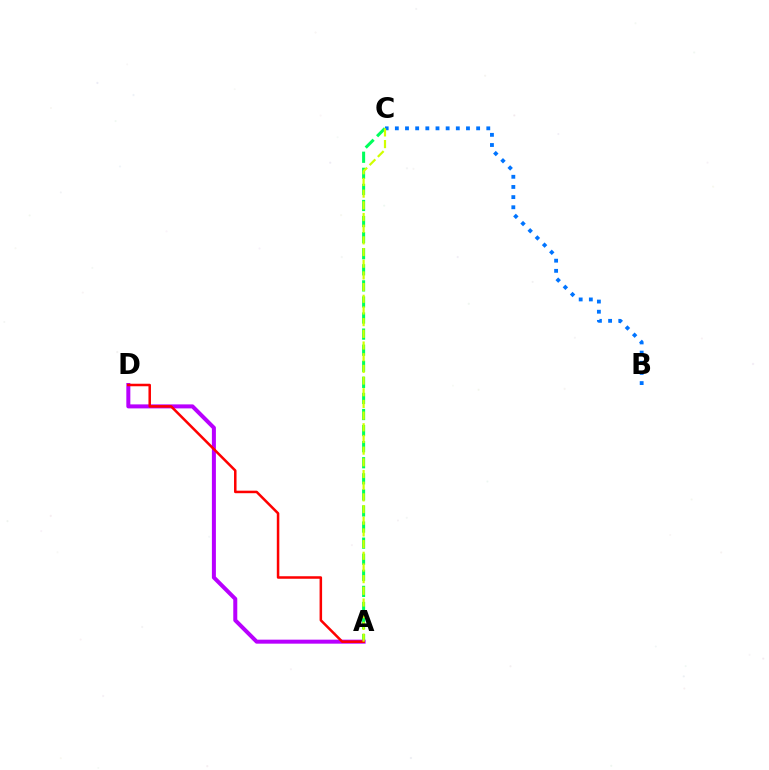{('B', 'C'): [{'color': '#0074ff', 'line_style': 'dotted', 'thickness': 2.76}], ('A', 'C'): [{'color': '#00ff5c', 'line_style': 'dashed', 'thickness': 2.18}, {'color': '#d1ff00', 'line_style': 'dashed', 'thickness': 1.59}], ('A', 'D'): [{'color': '#b900ff', 'line_style': 'solid', 'thickness': 2.88}, {'color': '#ff0000', 'line_style': 'solid', 'thickness': 1.81}]}